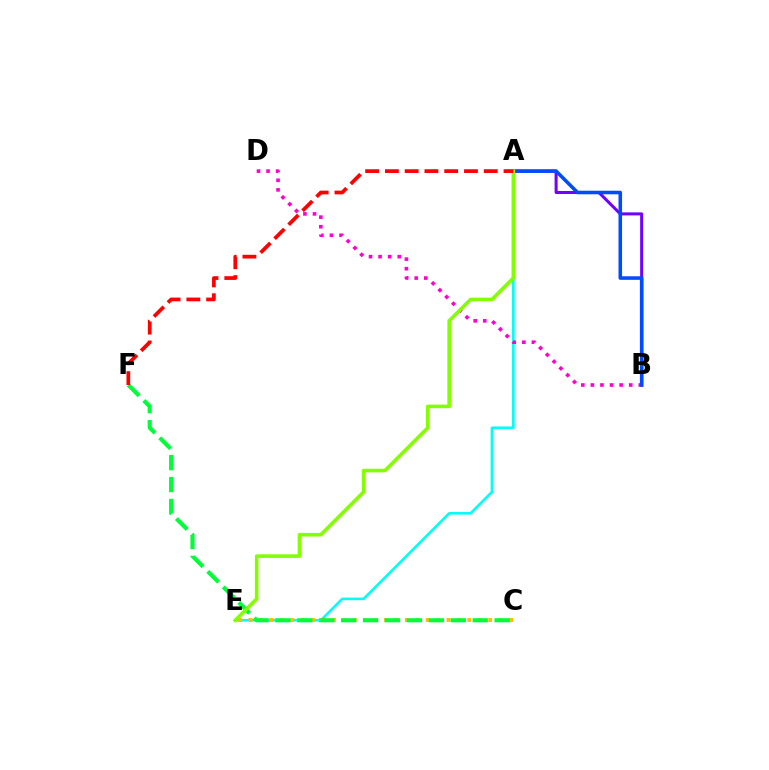{('A', 'B'): [{'color': '#7200ff', 'line_style': 'solid', 'thickness': 2.18}, {'color': '#004bff', 'line_style': 'solid', 'thickness': 2.56}], ('A', 'E'): [{'color': '#00fff6', 'line_style': 'solid', 'thickness': 1.89}, {'color': '#84ff00', 'line_style': 'solid', 'thickness': 2.59}], ('C', 'E'): [{'color': '#ffbd00', 'line_style': 'dotted', 'thickness': 2.83}], ('C', 'F'): [{'color': '#00ff39', 'line_style': 'dashed', 'thickness': 2.98}], ('B', 'D'): [{'color': '#ff00cf', 'line_style': 'dotted', 'thickness': 2.6}], ('A', 'F'): [{'color': '#ff0000', 'line_style': 'dashed', 'thickness': 2.69}]}